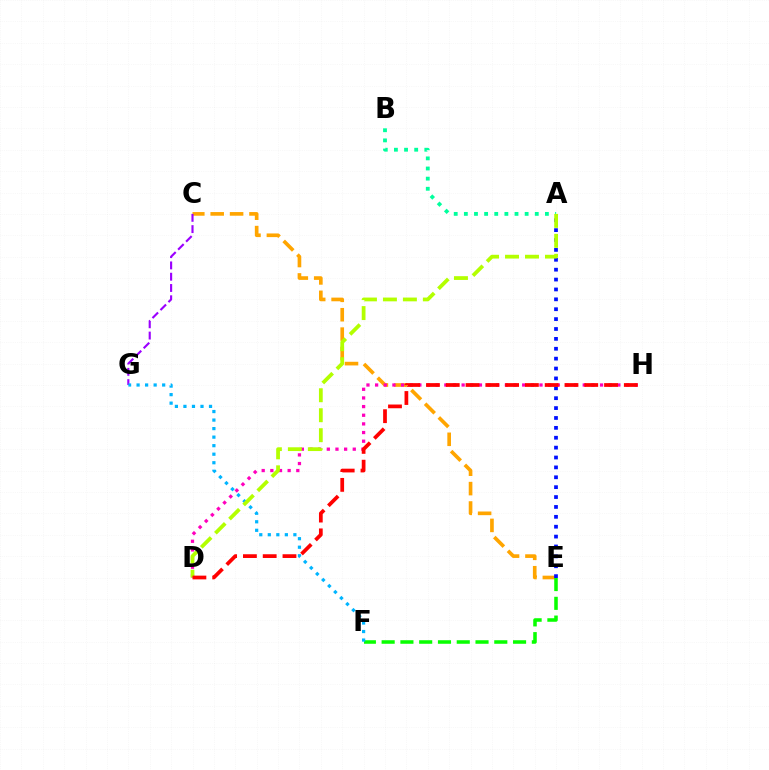{('C', 'E'): [{'color': '#ffa500', 'line_style': 'dashed', 'thickness': 2.63}], ('C', 'G'): [{'color': '#9b00ff', 'line_style': 'dashed', 'thickness': 1.53}], ('A', 'E'): [{'color': '#0010ff', 'line_style': 'dotted', 'thickness': 2.69}], ('E', 'F'): [{'color': '#08ff00', 'line_style': 'dashed', 'thickness': 2.55}], ('D', 'H'): [{'color': '#ff00bd', 'line_style': 'dotted', 'thickness': 2.35}, {'color': '#ff0000', 'line_style': 'dashed', 'thickness': 2.69}], ('A', 'B'): [{'color': '#00ff9d', 'line_style': 'dotted', 'thickness': 2.75}], ('F', 'G'): [{'color': '#00b5ff', 'line_style': 'dotted', 'thickness': 2.32}], ('A', 'D'): [{'color': '#b3ff00', 'line_style': 'dashed', 'thickness': 2.71}]}